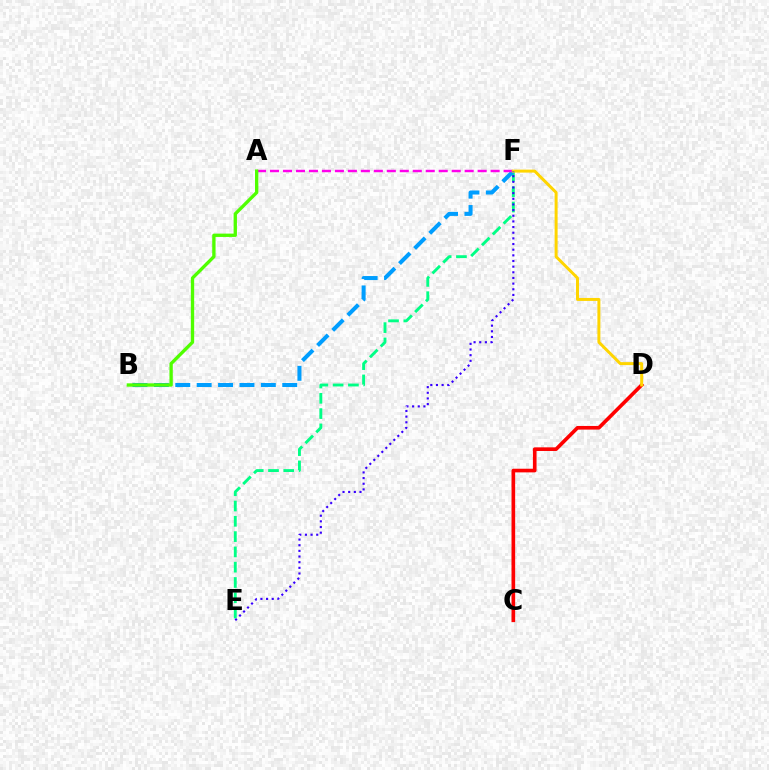{('E', 'F'): [{'color': '#00ff86', 'line_style': 'dashed', 'thickness': 2.08}, {'color': '#3700ff', 'line_style': 'dotted', 'thickness': 1.54}], ('C', 'D'): [{'color': '#ff0000', 'line_style': 'solid', 'thickness': 2.62}], ('B', 'F'): [{'color': '#009eff', 'line_style': 'dashed', 'thickness': 2.91}], ('A', 'F'): [{'color': '#ff00ed', 'line_style': 'dashed', 'thickness': 1.76}], ('D', 'F'): [{'color': '#ffd500', 'line_style': 'solid', 'thickness': 2.14}], ('A', 'B'): [{'color': '#4fff00', 'line_style': 'solid', 'thickness': 2.4}]}